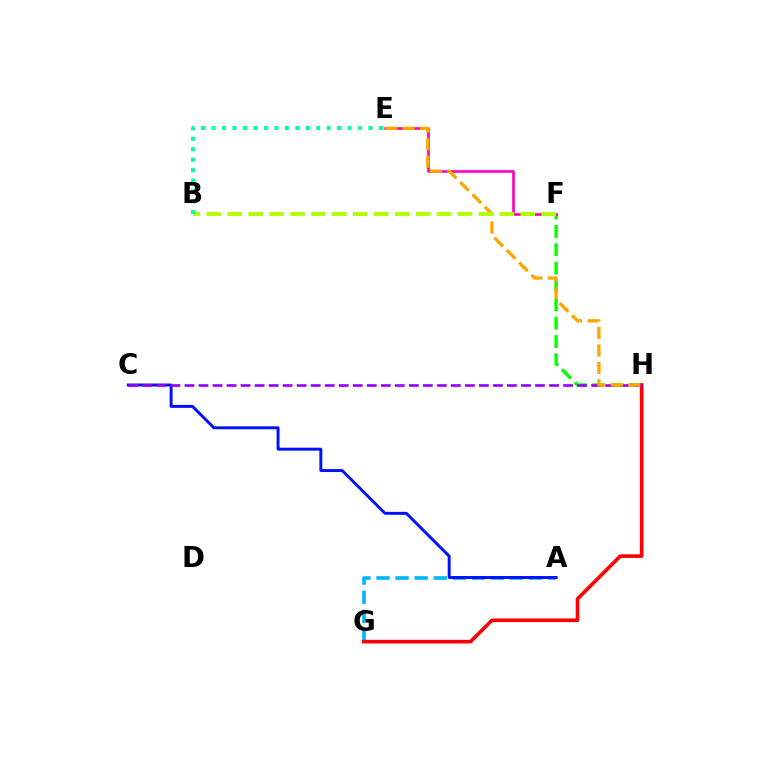{('F', 'H'): [{'color': '#08ff00', 'line_style': 'dashed', 'thickness': 2.49}], ('E', 'F'): [{'color': '#ff00bd', 'line_style': 'solid', 'thickness': 1.9}], ('A', 'G'): [{'color': '#00b5ff', 'line_style': 'dashed', 'thickness': 2.59}], ('G', 'H'): [{'color': '#ff0000', 'line_style': 'solid', 'thickness': 2.6}], ('A', 'C'): [{'color': '#0010ff', 'line_style': 'solid', 'thickness': 2.11}], ('C', 'H'): [{'color': '#9b00ff', 'line_style': 'dashed', 'thickness': 1.9}], ('E', 'H'): [{'color': '#ffa500', 'line_style': 'dashed', 'thickness': 2.38}], ('B', 'F'): [{'color': '#b3ff00', 'line_style': 'dashed', 'thickness': 2.84}], ('B', 'E'): [{'color': '#00ff9d', 'line_style': 'dotted', 'thickness': 2.84}]}